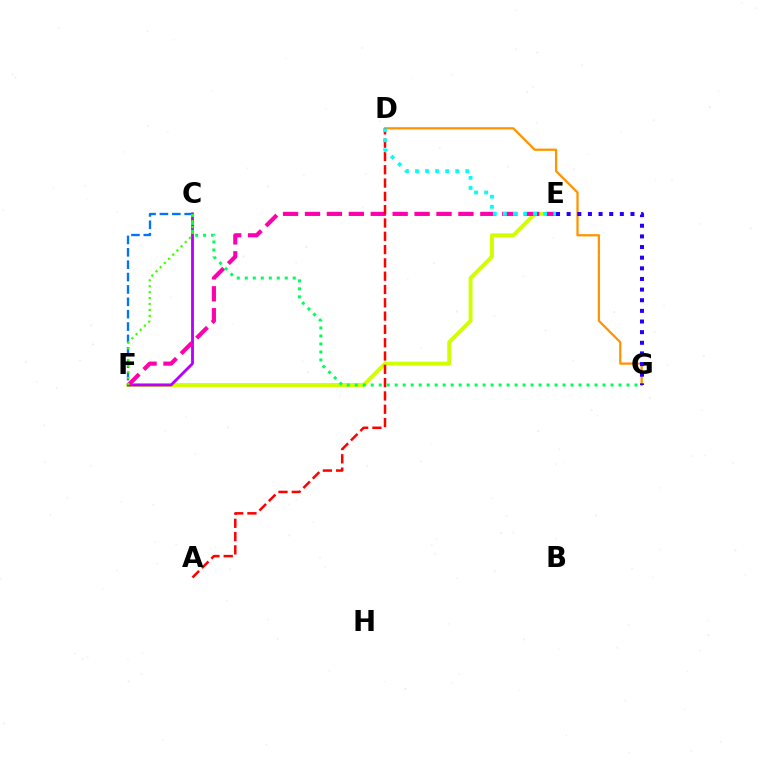{('E', 'F'): [{'color': '#d1ff00', 'line_style': 'solid', 'thickness': 2.8}, {'color': '#ff00ac', 'line_style': 'dashed', 'thickness': 2.98}], ('C', 'F'): [{'color': '#0074ff', 'line_style': 'dashed', 'thickness': 1.68}, {'color': '#b900ff', 'line_style': 'solid', 'thickness': 2.04}, {'color': '#3dff00', 'line_style': 'dotted', 'thickness': 1.61}], ('D', 'G'): [{'color': '#ff9400', 'line_style': 'solid', 'thickness': 1.63}], ('A', 'D'): [{'color': '#ff0000', 'line_style': 'dashed', 'thickness': 1.81}], ('C', 'G'): [{'color': '#00ff5c', 'line_style': 'dotted', 'thickness': 2.17}], ('D', 'E'): [{'color': '#00fff6', 'line_style': 'dotted', 'thickness': 2.73}], ('E', 'G'): [{'color': '#2500ff', 'line_style': 'dotted', 'thickness': 2.89}]}